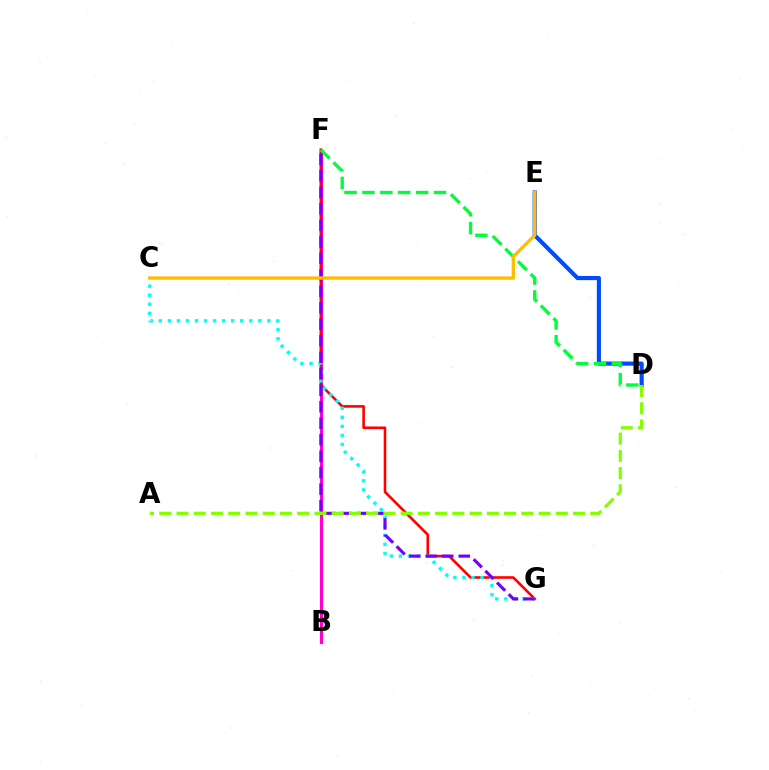{('B', 'F'): [{'color': '#ff00cf', 'line_style': 'solid', 'thickness': 2.24}], ('F', 'G'): [{'color': '#ff0000', 'line_style': 'solid', 'thickness': 1.87}, {'color': '#7200ff', 'line_style': 'dashed', 'thickness': 2.24}], ('C', 'G'): [{'color': '#00fff6', 'line_style': 'dotted', 'thickness': 2.46}], ('D', 'E'): [{'color': '#004bff', 'line_style': 'solid', 'thickness': 2.98}], ('D', 'F'): [{'color': '#00ff39', 'line_style': 'dashed', 'thickness': 2.43}], ('A', 'D'): [{'color': '#84ff00', 'line_style': 'dashed', 'thickness': 2.34}], ('C', 'E'): [{'color': '#ffbd00', 'line_style': 'solid', 'thickness': 2.42}]}